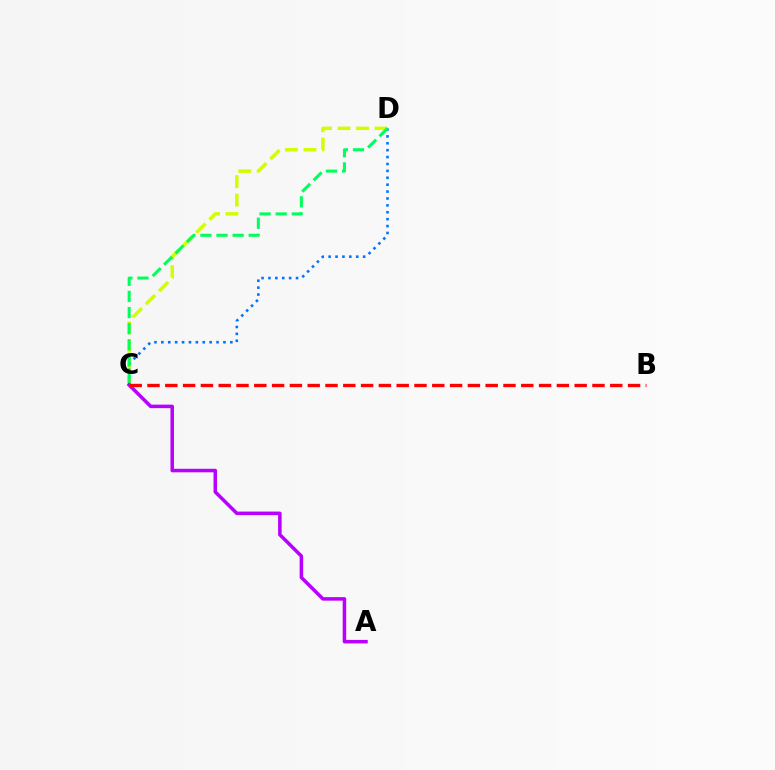{('C', 'D'): [{'color': '#d1ff00', 'line_style': 'dashed', 'thickness': 2.51}, {'color': '#0074ff', 'line_style': 'dotted', 'thickness': 1.87}, {'color': '#00ff5c', 'line_style': 'dashed', 'thickness': 2.19}], ('A', 'C'): [{'color': '#b900ff', 'line_style': 'solid', 'thickness': 2.53}], ('B', 'C'): [{'color': '#ff0000', 'line_style': 'dashed', 'thickness': 2.42}]}